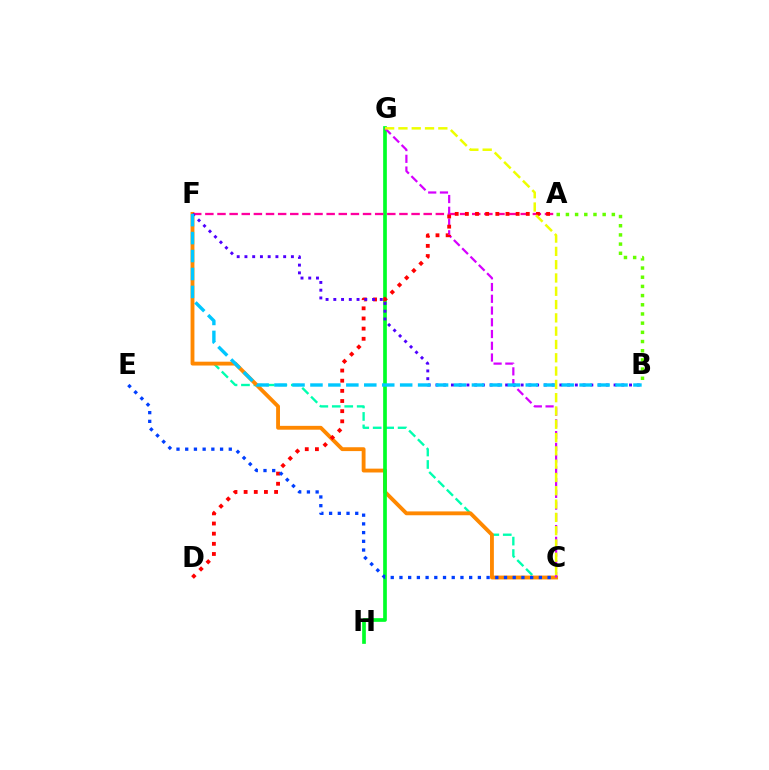{('C', 'F'): [{'color': '#00ffaf', 'line_style': 'dashed', 'thickness': 1.69}, {'color': '#ff8800', 'line_style': 'solid', 'thickness': 2.77}], ('G', 'H'): [{'color': '#00ff27', 'line_style': 'solid', 'thickness': 2.66}], ('A', 'F'): [{'color': '#ff00a0', 'line_style': 'dashed', 'thickness': 1.65}], ('C', 'G'): [{'color': '#d600ff', 'line_style': 'dashed', 'thickness': 1.6}, {'color': '#eeff00', 'line_style': 'dashed', 'thickness': 1.81}], ('A', 'D'): [{'color': '#ff0000', 'line_style': 'dotted', 'thickness': 2.76}], ('C', 'E'): [{'color': '#003fff', 'line_style': 'dotted', 'thickness': 2.37}], ('B', 'F'): [{'color': '#4f00ff', 'line_style': 'dotted', 'thickness': 2.1}, {'color': '#00c7ff', 'line_style': 'dashed', 'thickness': 2.44}], ('A', 'B'): [{'color': '#66ff00', 'line_style': 'dotted', 'thickness': 2.5}]}